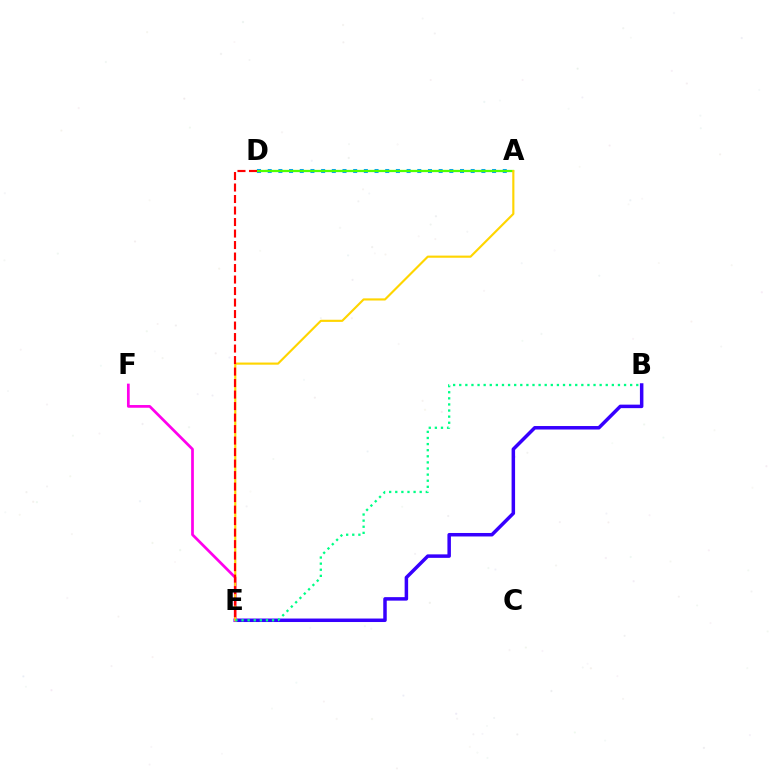{('A', 'D'): [{'color': '#009eff', 'line_style': 'dotted', 'thickness': 2.9}, {'color': '#4fff00', 'line_style': 'solid', 'thickness': 1.63}], ('B', 'E'): [{'color': '#3700ff', 'line_style': 'solid', 'thickness': 2.52}, {'color': '#00ff86', 'line_style': 'dotted', 'thickness': 1.66}], ('E', 'F'): [{'color': '#ff00ed', 'line_style': 'solid', 'thickness': 1.96}], ('A', 'E'): [{'color': '#ffd500', 'line_style': 'solid', 'thickness': 1.54}], ('D', 'E'): [{'color': '#ff0000', 'line_style': 'dashed', 'thickness': 1.56}]}